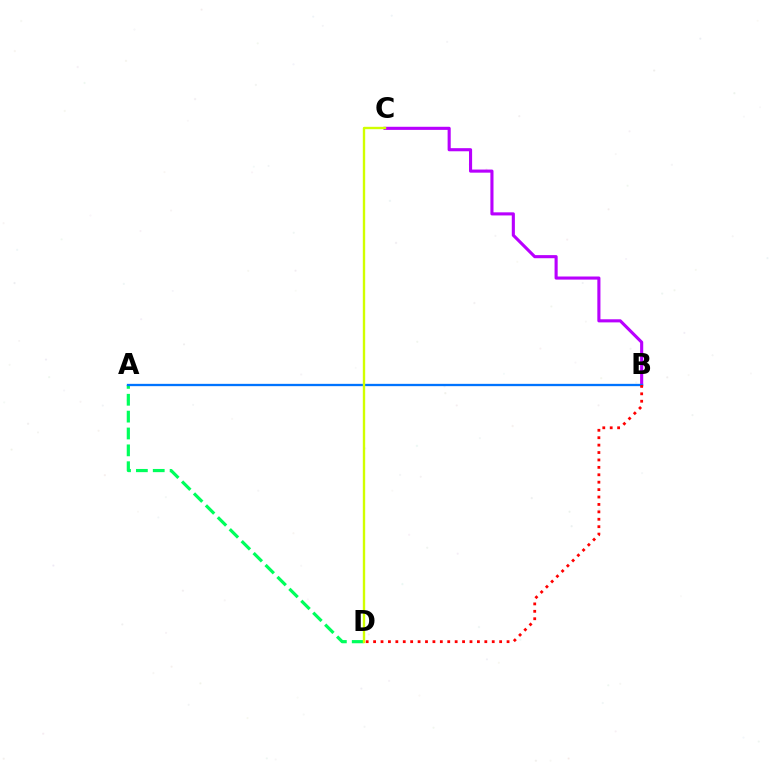{('A', 'D'): [{'color': '#00ff5c', 'line_style': 'dashed', 'thickness': 2.29}], ('B', 'C'): [{'color': '#b900ff', 'line_style': 'solid', 'thickness': 2.24}], ('A', 'B'): [{'color': '#0074ff', 'line_style': 'solid', 'thickness': 1.66}], ('C', 'D'): [{'color': '#d1ff00', 'line_style': 'solid', 'thickness': 1.7}], ('B', 'D'): [{'color': '#ff0000', 'line_style': 'dotted', 'thickness': 2.01}]}